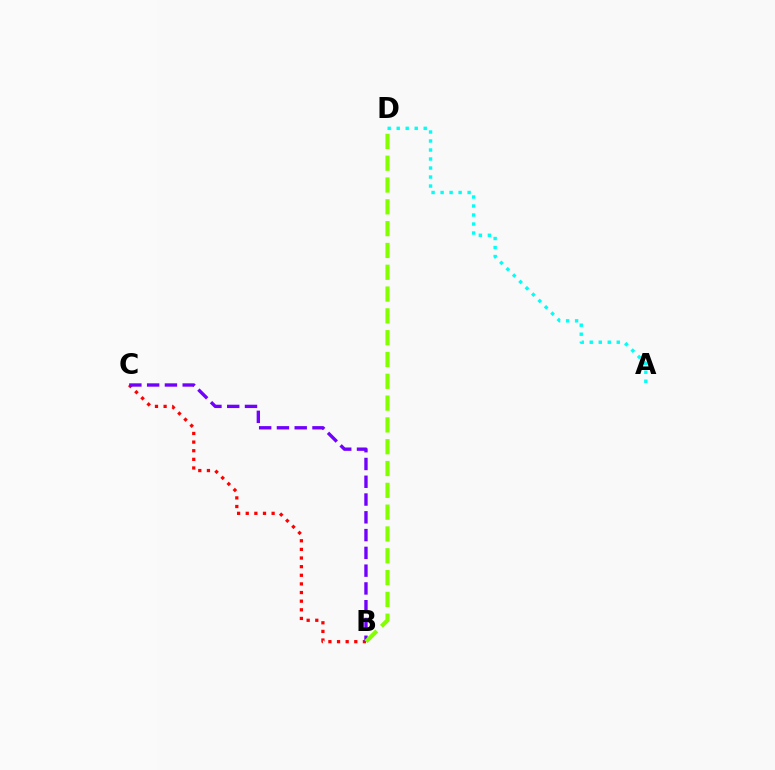{('B', 'C'): [{'color': '#ff0000', 'line_style': 'dotted', 'thickness': 2.34}, {'color': '#7200ff', 'line_style': 'dashed', 'thickness': 2.42}], ('A', 'D'): [{'color': '#00fff6', 'line_style': 'dotted', 'thickness': 2.45}], ('B', 'D'): [{'color': '#84ff00', 'line_style': 'dashed', 'thickness': 2.96}]}